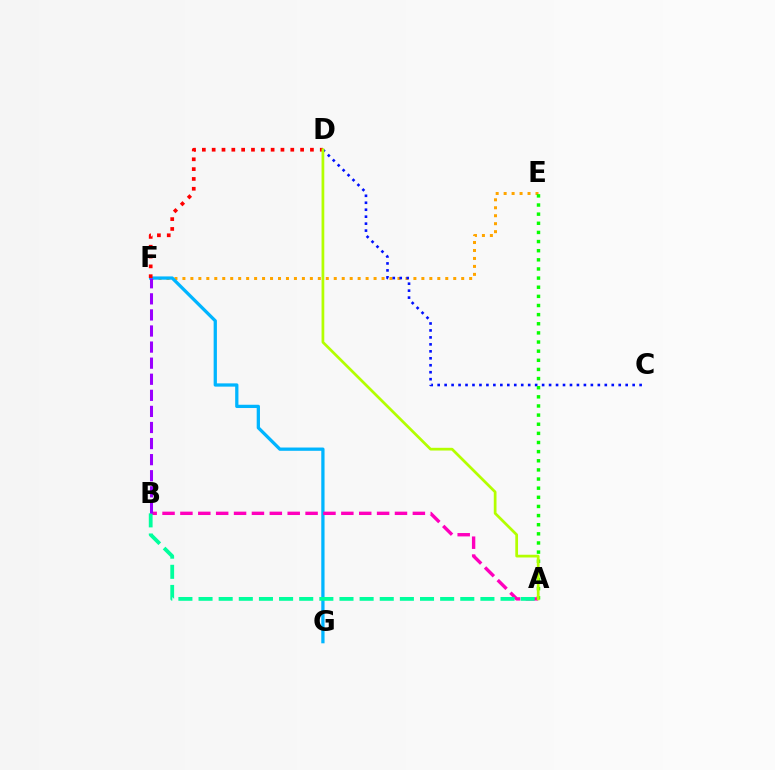{('E', 'F'): [{'color': '#ffa500', 'line_style': 'dotted', 'thickness': 2.16}], ('F', 'G'): [{'color': '#00b5ff', 'line_style': 'solid', 'thickness': 2.35}], ('D', 'F'): [{'color': '#ff0000', 'line_style': 'dotted', 'thickness': 2.67}], ('C', 'D'): [{'color': '#0010ff', 'line_style': 'dotted', 'thickness': 1.89}], ('A', 'E'): [{'color': '#08ff00', 'line_style': 'dotted', 'thickness': 2.48}], ('A', 'B'): [{'color': '#ff00bd', 'line_style': 'dashed', 'thickness': 2.43}, {'color': '#00ff9d', 'line_style': 'dashed', 'thickness': 2.74}], ('A', 'D'): [{'color': '#b3ff00', 'line_style': 'solid', 'thickness': 1.96}], ('B', 'F'): [{'color': '#9b00ff', 'line_style': 'dashed', 'thickness': 2.18}]}